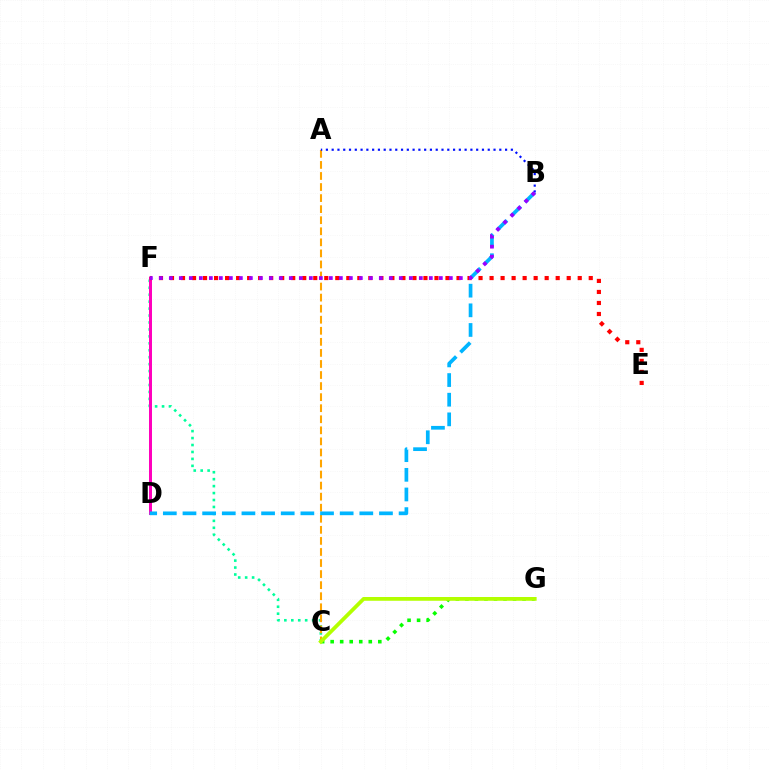{('C', 'F'): [{'color': '#00ff9d', 'line_style': 'dotted', 'thickness': 1.89}], ('A', 'C'): [{'color': '#ffa500', 'line_style': 'dashed', 'thickness': 1.5}], ('C', 'G'): [{'color': '#08ff00', 'line_style': 'dotted', 'thickness': 2.59}, {'color': '#b3ff00', 'line_style': 'solid', 'thickness': 2.72}], ('A', 'B'): [{'color': '#0010ff', 'line_style': 'dotted', 'thickness': 1.57}], ('D', 'F'): [{'color': '#ff00bd', 'line_style': 'solid', 'thickness': 2.16}], ('B', 'D'): [{'color': '#00b5ff', 'line_style': 'dashed', 'thickness': 2.67}], ('E', 'F'): [{'color': '#ff0000', 'line_style': 'dotted', 'thickness': 2.99}], ('B', 'F'): [{'color': '#9b00ff', 'line_style': 'dotted', 'thickness': 2.72}]}